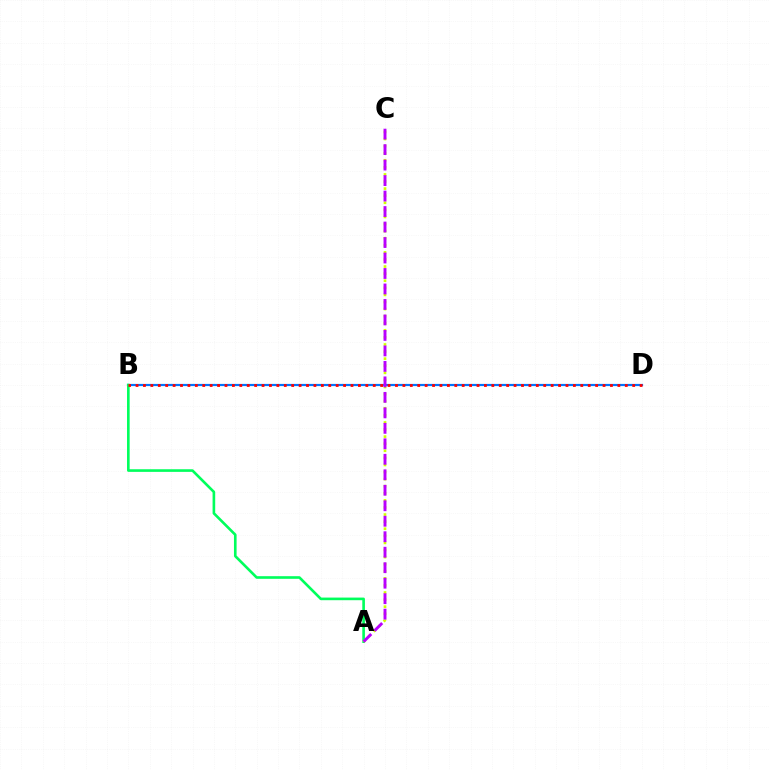{('B', 'D'): [{'color': '#0074ff', 'line_style': 'solid', 'thickness': 1.58}, {'color': '#ff0000', 'line_style': 'dotted', 'thickness': 2.01}], ('A', 'B'): [{'color': '#00ff5c', 'line_style': 'solid', 'thickness': 1.89}], ('A', 'C'): [{'color': '#d1ff00', 'line_style': 'dotted', 'thickness': 1.93}, {'color': '#b900ff', 'line_style': 'dashed', 'thickness': 2.1}]}